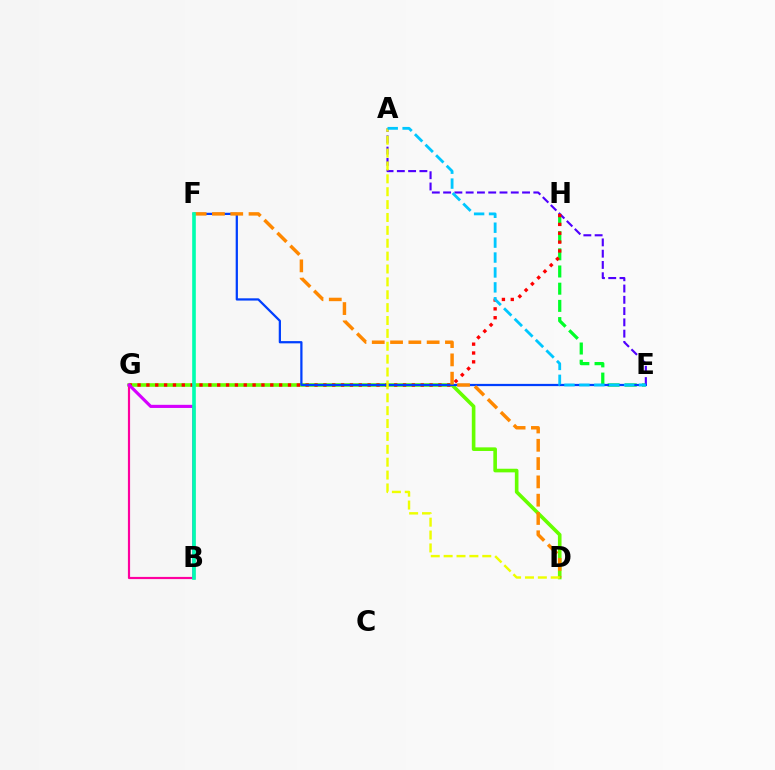{('D', 'G'): [{'color': '#66ff00', 'line_style': 'solid', 'thickness': 2.61}], ('E', 'H'): [{'color': '#00ff27', 'line_style': 'dashed', 'thickness': 2.34}], ('A', 'E'): [{'color': '#4f00ff', 'line_style': 'dashed', 'thickness': 1.53}, {'color': '#00c7ff', 'line_style': 'dashed', 'thickness': 2.03}], ('G', 'H'): [{'color': '#ff0000', 'line_style': 'dotted', 'thickness': 2.4}], ('E', 'F'): [{'color': '#003fff', 'line_style': 'solid', 'thickness': 1.62}], ('B', 'G'): [{'color': '#ff00a0', 'line_style': 'solid', 'thickness': 1.57}, {'color': '#d600ff', 'line_style': 'solid', 'thickness': 2.26}], ('D', 'F'): [{'color': '#ff8800', 'line_style': 'dashed', 'thickness': 2.49}], ('A', 'D'): [{'color': '#eeff00', 'line_style': 'dashed', 'thickness': 1.75}], ('B', 'F'): [{'color': '#00ffaf', 'line_style': 'solid', 'thickness': 2.61}]}